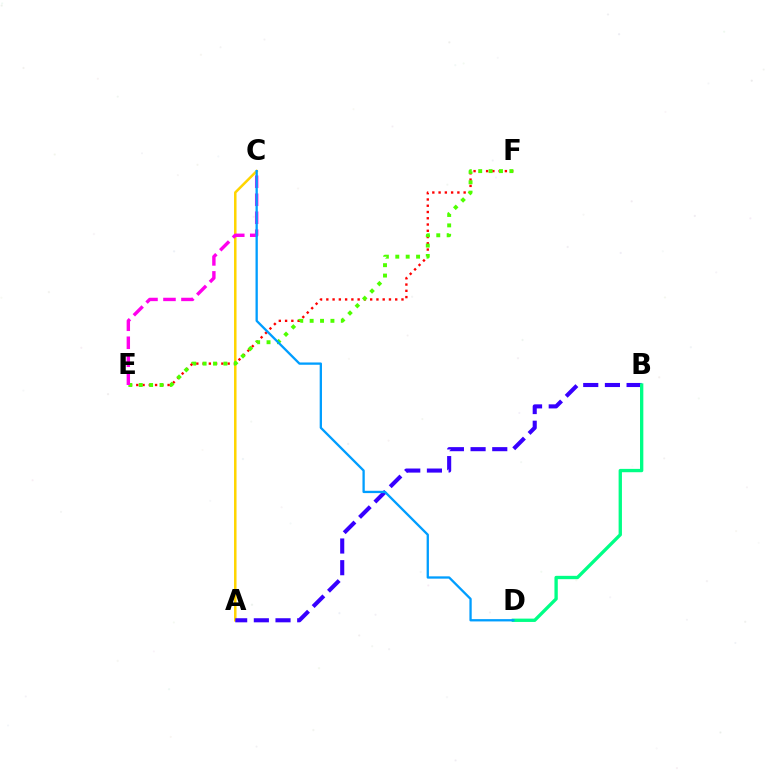{('A', 'C'): [{'color': '#ffd500', 'line_style': 'solid', 'thickness': 1.8}], ('E', 'F'): [{'color': '#ff0000', 'line_style': 'dotted', 'thickness': 1.7}, {'color': '#4fff00', 'line_style': 'dotted', 'thickness': 2.82}], ('A', 'B'): [{'color': '#3700ff', 'line_style': 'dashed', 'thickness': 2.95}], ('C', 'E'): [{'color': '#ff00ed', 'line_style': 'dashed', 'thickness': 2.44}], ('B', 'D'): [{'color': '#00ff86', 'line_style': 'solid', 'thickness': 2.4}], ('C', 'D'): [{'color': '#009eff', 'line_style': 'solid', 'thickness': 1.66}]}